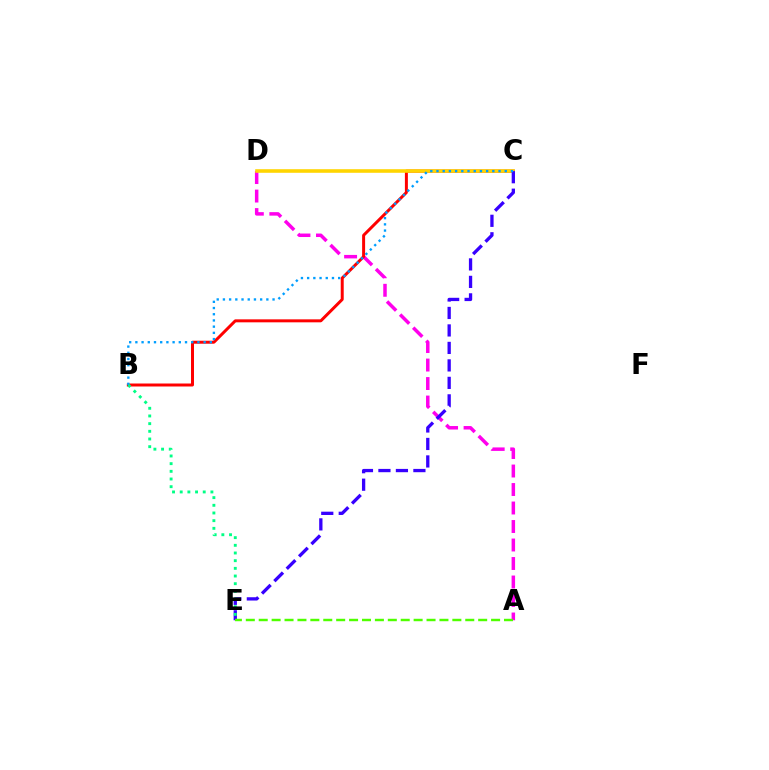{('A', 'D'): [{'color': '#ff00ed', 'line_style': 'dashed', 'thickness': 2.51}], ('B', 'C'): [{'color': '#ff0000', 'line_style': 'solid', 'thickness': 2.15}, {'color': '#009eff', 'line_style': 'dotted', 'thickness': 1.69}], ('C', 'D'): [{'color': '#ffd500', 'line_style': 'solid', 'thickness': 2.58}], ('C', 'E'): [{'color': '#3700ff', 'line_style': 'dashed', 'thickness': 2.38}], ('B', 'E'): [{'color': '#00ff86', 'line_style': 'dotted', 'thickness': 2.09}], ('A', 'E'): [{'color': '#4fff00', 'line_style': 'dashed', 'thickness': 1.75}]}